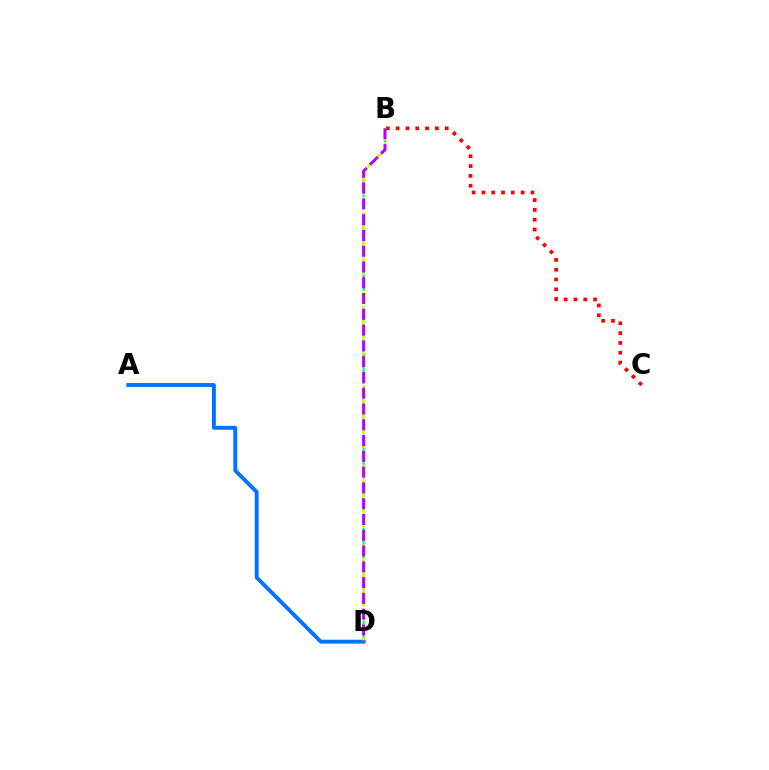{('A', 'D'): [{'color': '#0074ff', 'line_style': 'solid', 'thickness': 2.82}], ('B', 'C'): [{'color': '#ff0000', 'line_style': 'dotted', 'thickness': 2.67}], ('B', 'D'): [{'color': '#00ff5c', 'line_style': 'dashed', 'thickness': 1.58}, {'color': '#d1ff00', 'line_style': 'dashed', 'thickness': 1.8}, {'color': '#b900ff', 'line_style': 'dashed', 'thickness': 2.14}]}